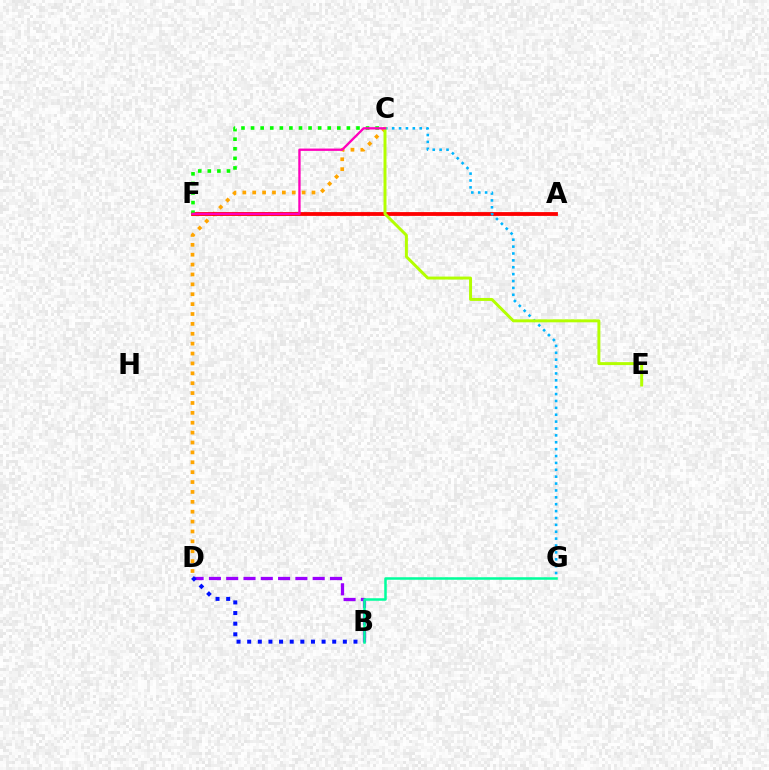{('C', 'D'): [{'color': '#ffa500', 'line_style': 'dotted', 'thickness': 2.69}], ('B', 'D'): [{'color': '#9b00ff', 'line_style': 'dashed', 'thickness': 2.35}, {'color': '#0010ff', 'line_style': 'dotted', 'thickness': 2.89}], ('B', 'G'): [{'color': '#00ff9d', 'line_style': 'solid', 'thickness': 1.81}], ('A', 'F'): [{'color': '#ff0000', 'line_style': 'solid', 'thickness': 2.74}], ('C', 'F'): [{'color': '#08ff00', 'line_style': 'dotted', 'thickness': 2.6}, {'color': '#ff00bd', 'line_style': 'solid', 'thickness': 1.68}], ('C', 'G'): [{'color': '#00b5ff', 'line_style': 'dotted', 'thickness': 1.87}], ('C', 'E'): [{'color': '#b3ff00', 'line_style': 'solid', 'thickness': 2.13}]}